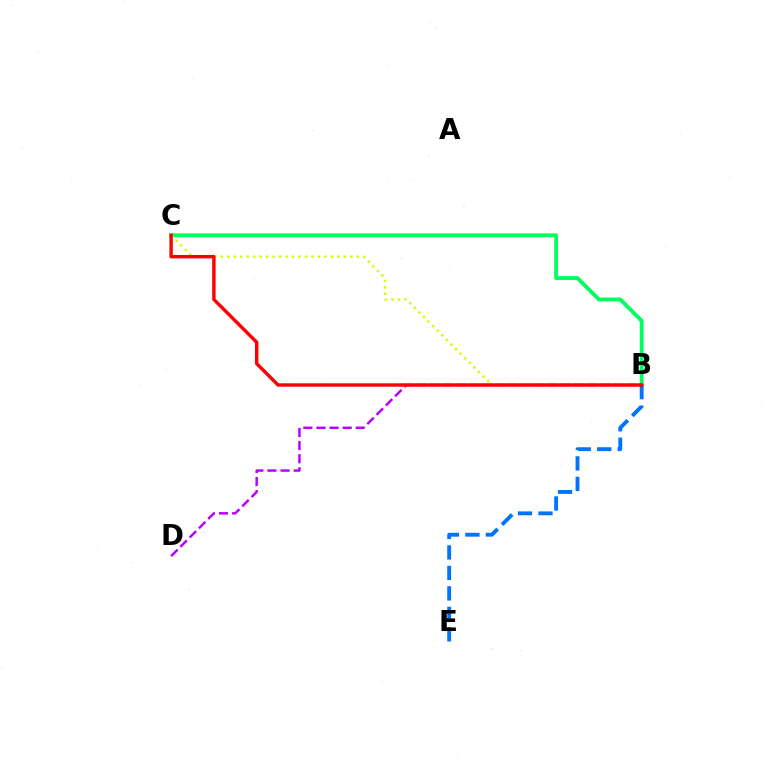{('B', 'C'): [{'color': '#00ff5c', 'line_style': 'solid', 'thickness': 2.76}, {'color': '#d1ff00', 'line_style': 'dotted', 'thickness': 1.76}, {'color': '#ff0000', 'line_style': 'solid', 'thickness': 2.45}], ('B', 'D'): [{'color': '#b900ff', 'line_style': 'dashed', 'thickness': 1.78}], ('B', 'E'): [{'color': '#0074ff', 'line_style': 'dashed', 'thickness': 2.78}]}